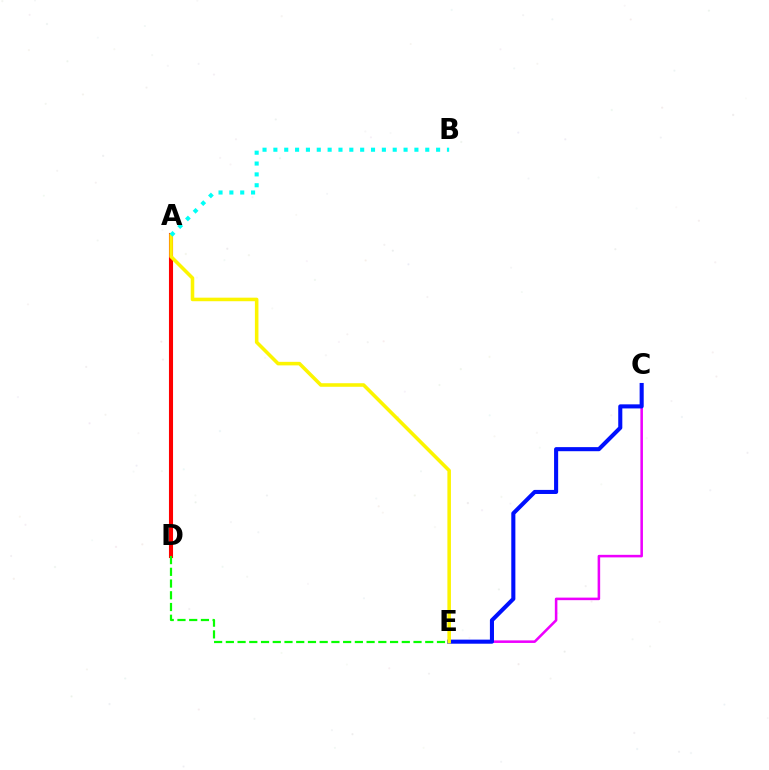{('C', 'E'): [{'color': '#ee00ff', 'line_style': 'solid', 'thickness': 1.83}, {'color': '#0010ff', 'line_style': 'solid', 'thickness': 2.94}], ('A', 'D'): [{'color': '#ff0000', 'line_style': 'solid', 'thickness': 2.94}], ('D', 'E'): [{'color': '#08ff00', 'line_style': 'dashed', 'thickness': 1.59}], ('A', 'E'): [{'color': '#fcf500', 'line_style': 'solid', 'thickness': 2.56}], ('A', 'B'): [{'color': '#00fff6', 'line_style': 'dotted', 'thickness': 2.95}]}